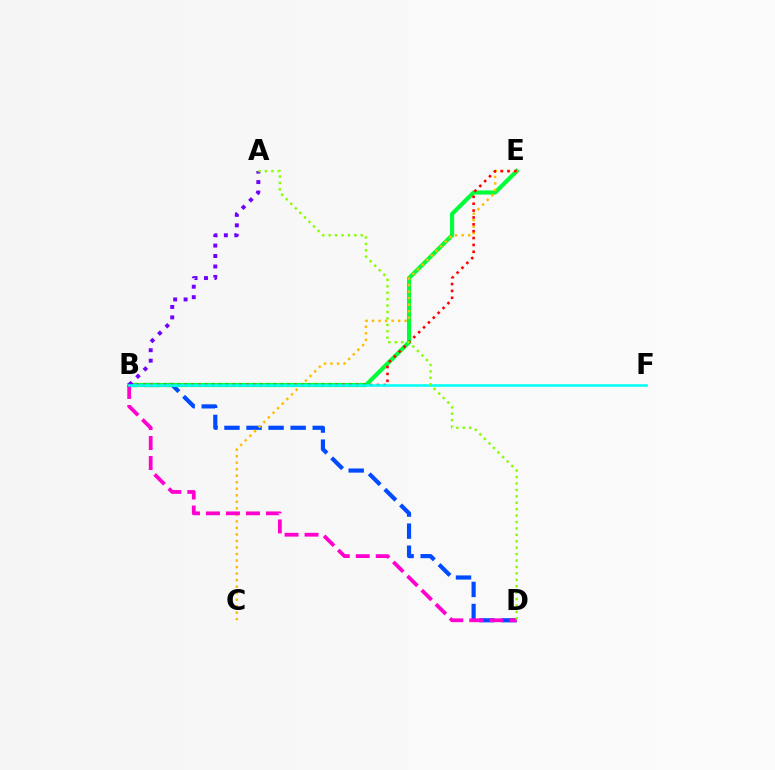{('B', 'D'): [{'color': '#004bff', 'line_style': 'dashed', 'thickness': 3.0}, {'color': '#ff00cf', 'line_style': 'dashed', 'thickness': 2.72}], ('B', 'E'): [{'color': '#00ff39', 'line_style': 'solid', 'thickness': 2.98}, {'color': '#ff0000', 'line_style': 'dotted', 'thickness': 1.87}], ('C', 'E'): [{'color': '#ffbd00', 'line_style': 'dotted', 'thickness': 1.77}], ('A', 'B'): [{'color': '#7200ff', 'line_style': 'dotted', 'thickness': 2.84}], ('B', 'F'): [{'color': '#00fff6', 'line_style': 'solid', 'thickness': 1.84}], ('A', 'D'): [{'color': '#84ff00', 'line_style': 'dotted', 'thickness': 1.74}]}